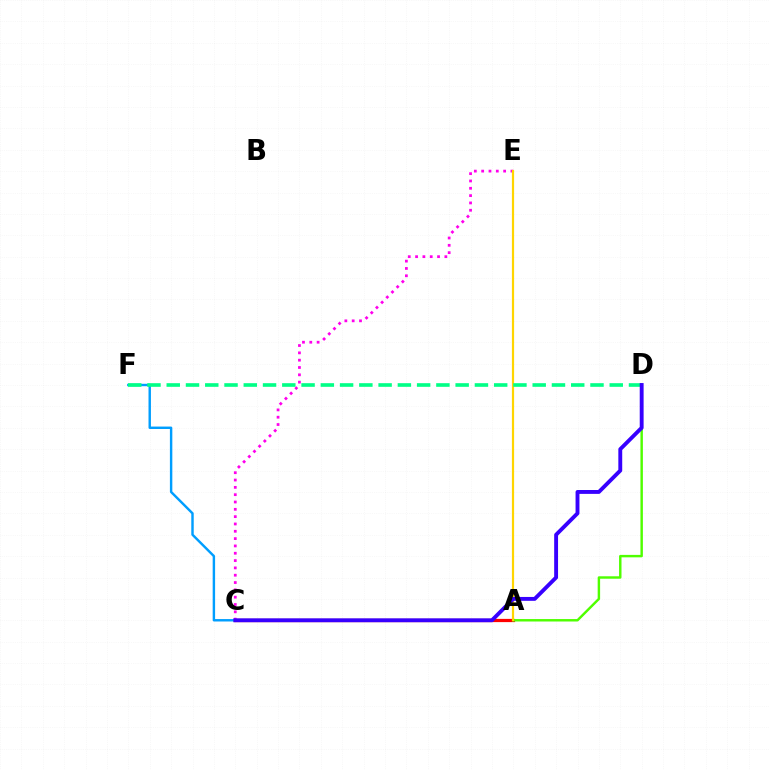{('A', 'C'): [{'color': '#ff0000', 'line_style': 'solid', 'thickness': 2.32}], ('C', 'E'): [{'color': '#ff00ed', 'line_style': 'dotted', 'thickness': 1.99}], ('A', 'D'): [{'color': '#4fff00', 'line_style': 'solid', 'thickness': 1.76}], ('A', 'E'): [{'color': '#ffd500', 'line_style': 'solid', 'thickness': 1.58}], ('C', 'F'): [{'color': '#009eff', 'line_style': 'solid', 'thickness': 1.75}], ('D', 'F'): [{'color': '#00ff86', 'line_style': 'dashed', 'thickness': 2.62}], ('C', 'D'): [{'color': '#3700ff', 'line_style': 'solid', 'thickness': 2.79}]}